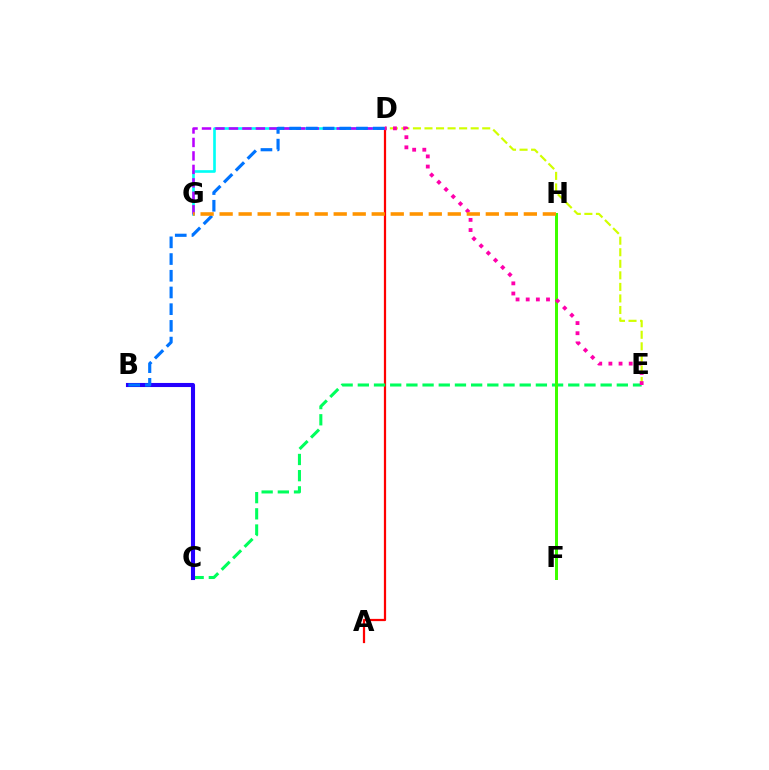{('A', 'D'): [{'color': '#ff0000', 'line_style': 'solid', 'thickness': 1.61}], ('D', 'G'): [{'color': '#00fff6', 'line_style': 'solid', 'thickness': 1.9}, {'color': '#b900ff', 'line_style': 'dashed', 'thickness': 1.83}], ('D', 'E'): [{'color': '#d1ff00', 'line_style': 'dashed', 'thickness': 1.57}, {'color': '#ff00ac', 'line_style': 'dotted', 'thickness': 2.76}], ('C', 'E'): [{'color': '#00ff5c', 'line_style': 'dashed', 'thickness': 2.2}], ('F', 'H'): [{'color': '#3dff00', 'line_style': 'solid', 'thickness': 2.15}], ('B', 'C'): [{'color': '#2500ff', 'line_style': 'solid', 'thickness': 2.94}], ('B', 'D'): [{'color': '#0074ff', 'line_style': 'dashed', 'thickness': 2.27}], ('G', 'H'): [{'color': '#ff9400', 'line_style': 'dashed', 'thickness': 2.58}]}